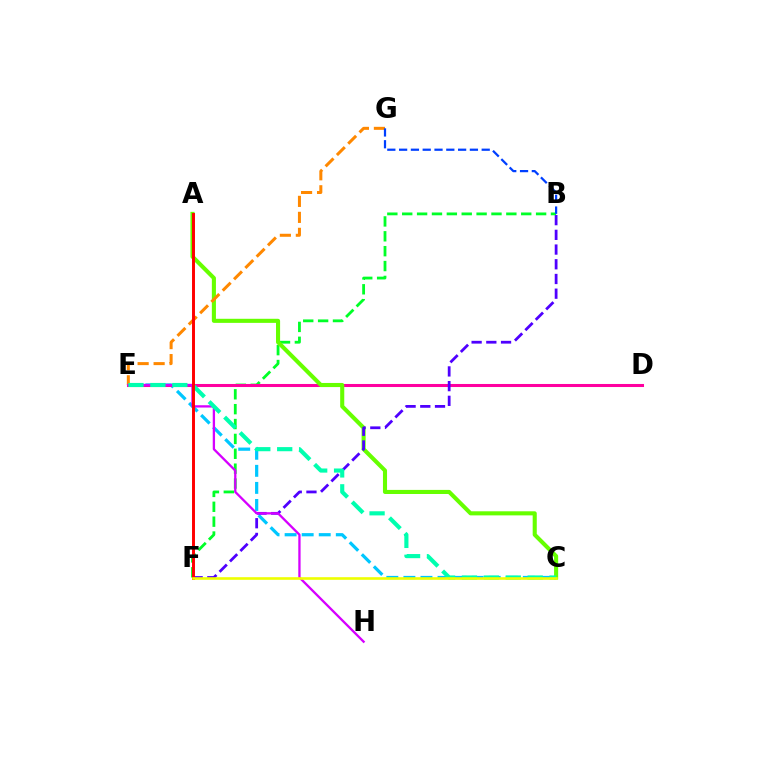{('B', 'F'): [{'color': '#00ff27', 'line_style': 'dashed', 'thickness': 2.02}, {'color': '#4f00ff', 'line_style': 'dashed', 'thickness': 2.0}], ('C', 'E'): [{'color': '#00c7ff', 'line_style': 'dashed', 'thickness': 2.32}, {'color': '#00ffaf', 'line_style': 'dashed', 'thickness': 2.98}], ('D', 'E'): [{'color': '#ff00a0', 'line_style': 'solid', 'thickness': 2.19}], ('A', 'C'): [{'color': '#66ff00', 'line_style': 'solid', 'thickness': 2.94}], ('E', 'G'): [{'color': '#ff8800', 'line_style': 'dashed', 'thickness': 2.17}], ('E', 'H'): [{'color': '#d600ff', 'line_style': 'solid', 'thickness': 1.66}], ('B', 'G'): [{'color': '#003fff', 'line_style': 'dashed', 'thickness': 1.6}], ('A', 'F'): [{'color': '#ff0000', 'line_style': 'solid', 'thickness': 2.12}], ('C', 'F'): [{'color': '#eeff00', 'line_style': 'solid', 'thickness': 1.89}]}